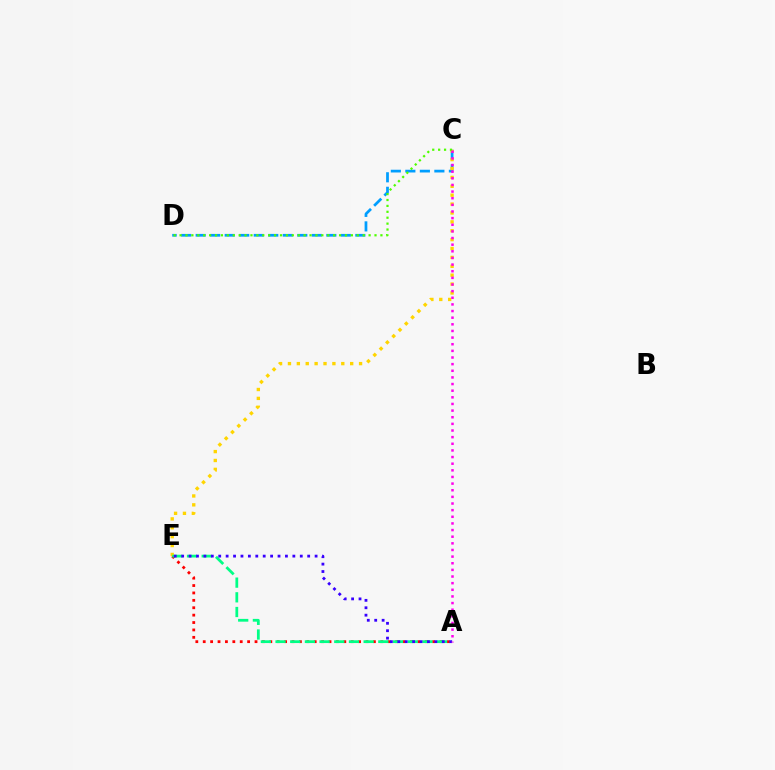{('C', 'D'): [{'color': '#009eff', 'line_style': 'dashed', 'thickness': 1.97}, {'color': '#4fff00', 'line_style': 'dotted', 'thickness': 1.6}], ('A', 'E'): [{'color': '#ff0000', 'line_style': 'dotted', 'thickness': 2.01}, {'color': '#00ff86', 'line_style': 'dashed', 'thickness': 1.99}, {'color': '#3700ff', 'line_style': 'dotted', 'thickness': 2.01}], ('C', 'E'): [{'color': '#ffd500', 'line_style': 'dotted', 'thickness': 2.42}], ('A', 'C'): [{'color': '#ff00ed', 'line_style': 'dotted', 'thickness': 1.8}]}